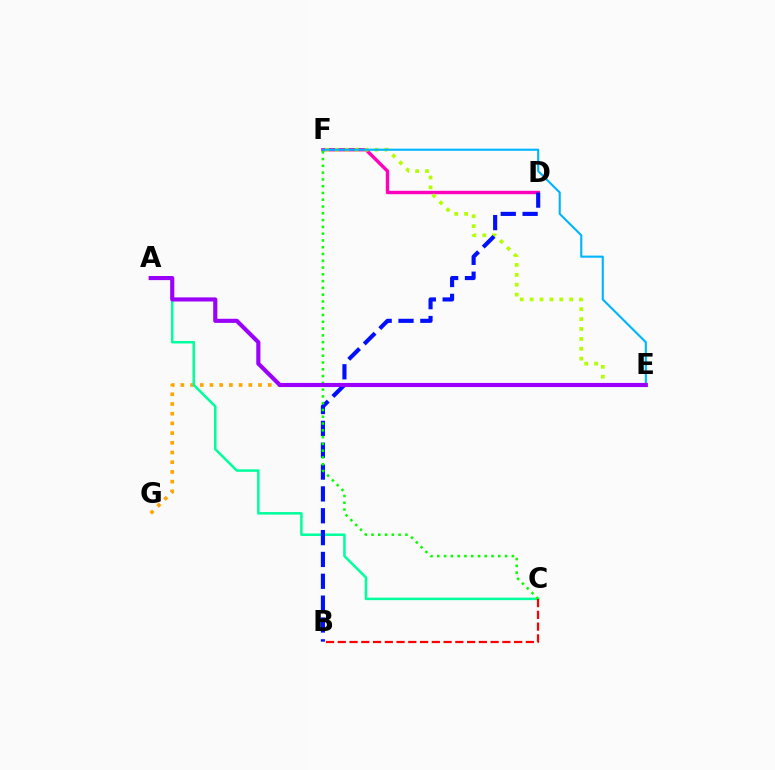{('D', 'F'): [{'color': '#ff00bd', 'line_style': 'solid', 'thickness': 2.45}], ('E', 'G'): [{'color': '#ffa500', 'line_style': 'dotted', 'thickness': 2.64}], ('A', 'C'): [{'color': '#00ff9d', 'line_style': 'solid', 'thickness': 1.81}], ('E', 'F'): [{'color': '#b3ff00', 'line_style': 'dotted', 'thickness': 2.69}, {'color': '#00b5ff', 'line_style': 'solid', 'thickness': 1.52}], ('B', 'D'): [{'color': '#0010ff', 'line_style': 'dashed', 'thickness': 2.97}], ('C', 'F'): [{'color': '#08ff00', 'line_style': 'dotted', 'thickness': 1.84}], ('A', 'E'): [{'color': '#9b00ff', 'line_style': 'solid', 'thickness': 2.96}], ('B', 'C'): [{'color': '#ff0000', 'line_style': 'dashed', 'thickness': 1.6}]}